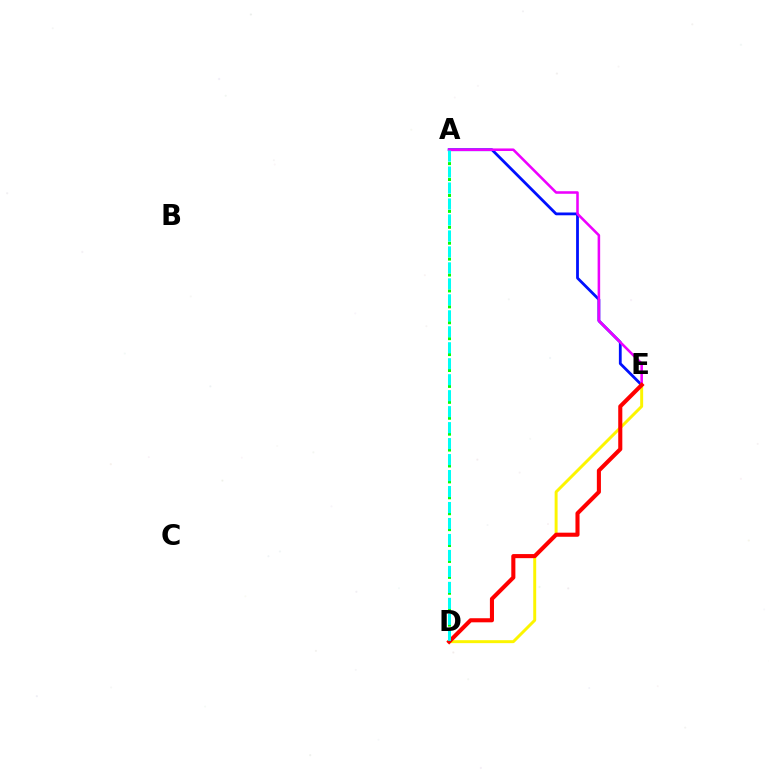{('A', 'E'): [{'color': '#0010ff', 'line_style': 'solid', 'thickness': 2.01}, {'color': '#ee00ff', 'line_style': 'solid', 'thickness': 1.84}], ('D', 'E'): [{'color': '#fcf500', 'line_style': 'solid', 'thickness': 2.12}, {'color': '#ff0000', 'line_style': 'solid', 'thickness': 2.94}], ('A', 'D'): [{'color': '#08ff00', 'line_style': 'dotted', 'thickness': 2.16}, {'color': '#00fff6', 'line_style': 'dashed', 'thickness': 2.17}]}